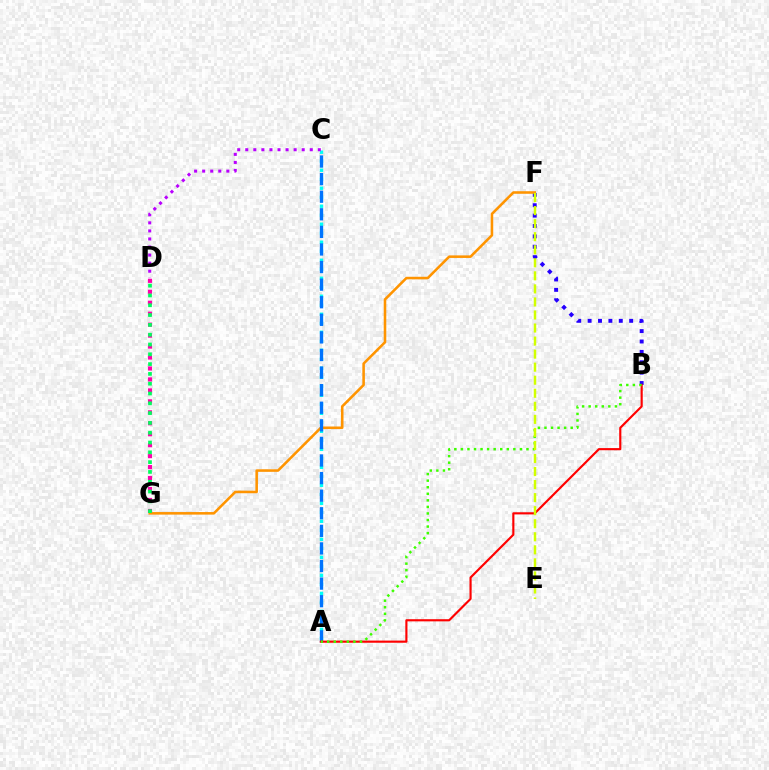{('B', 'F'): [{'color': '#2500ff', 'line_style': 'dotted', 'thickness': 2.82}], ('A', 'C'): [{'color': '#00fff6', 'line_style': 'dotted', 'thickness': 2.45}, {'color': '#0074ff', 'line_style': 'dashed', 'thickness': 2.39}], ('C', 'D'): [{'color': '#b900ff', 'line_style': 'dotted', 'thickness': 2.19}], ('D', 'G'): [{'color': '#ff00ac', 'line_style': 'dotted', 'thickness': 2.98}, {'color': '#00ff5c', 'line_style': 'dotted', 'thickness': 2.66}], ('F', 'G'): [{'color': '#ff9400', 'line_style': 'solid', 'thickness': 1.84}], ('A', 'B'): [{'color': '#ff0000', 'line_style': 'solid', 'thickness': 1.55}, {'color': '#3dff00', 'line_style': 'dotted', 'thickness': 1.78}], ('E', 'F'): [{'color': '#d1ff00', 'line_style': 'dashed', 'thickness': 1.77}]}